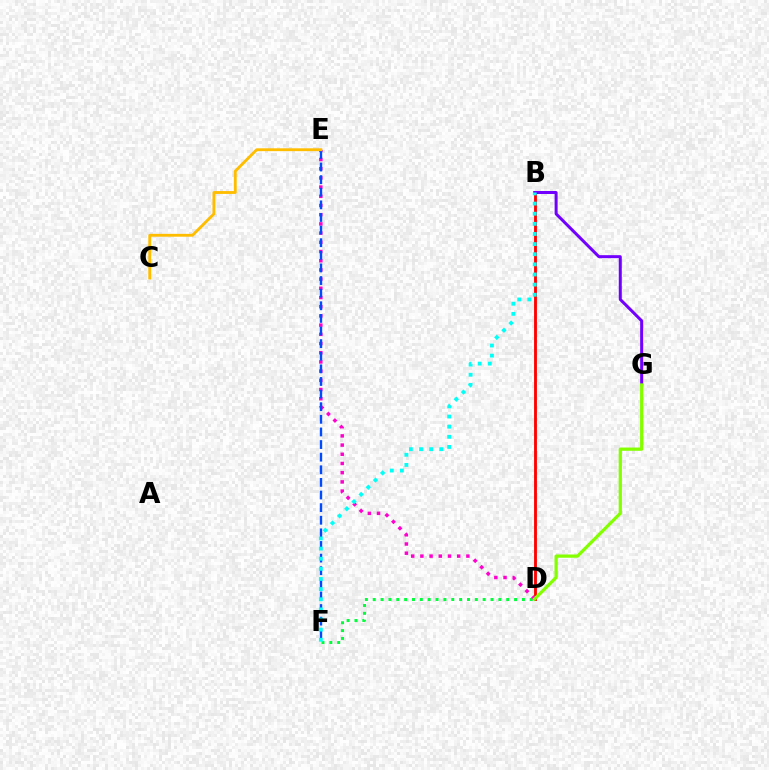{('B', 'D'): [{'color': '#ff0000', 'line_style': 'solid', 'thickness': 2.05}], ('D', 'F'): [{'color': '#00ff39', 'line_style': 'dotted', 'thickness': 2.13}], ('D', 'E'): [{'color': '#ff00cf', 'line_style': 'dotted', 'thickness': 2.5}], ('B', 'G'): [{'color': '#7200ff', 'line_style': 'solid', 'thickness': 2.16}], ('E', 'F'): [{'color': '#004bff', 'line_style': 'dashed', 'thickness': 1.71}], ('D', 'G'): [{'color': '#84ff00', 'line_style': 'solid', 'thickness': 2.33}], ('B', 'F'): [{'color': '#00fff6', 'line_style': 'dotted', 'thickness': 2.75}], ('C', 'E'): [{'color': '#ffbd00', 'line_style': 'solid', 'thickness': 2.05}]}